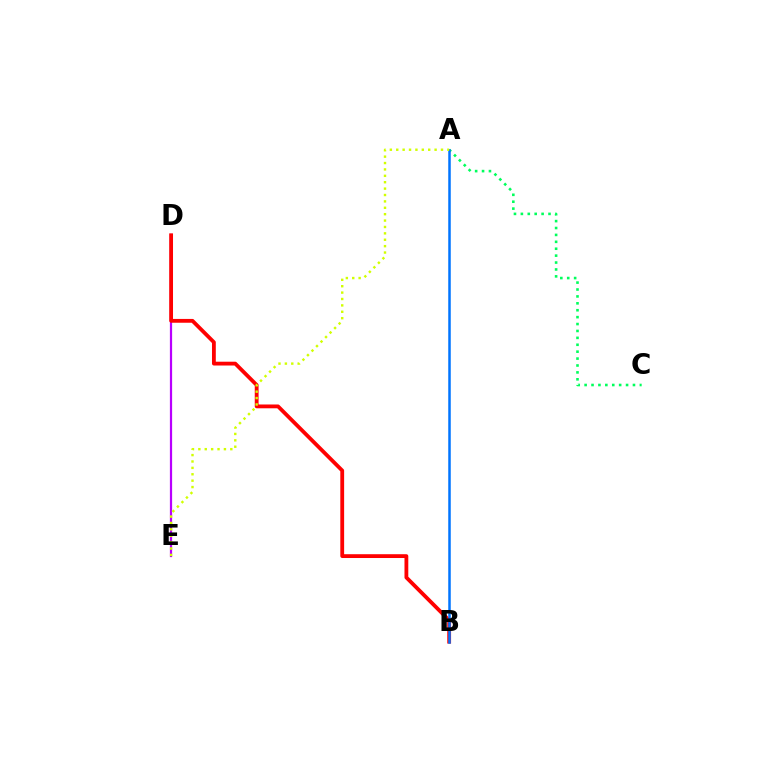{('D', 'E'): [{'color': '#b900ff', 'line_style': 'solid', 'thickness': 1.6}], ('A', 'C'): [{'color': '#00ff5c', 'line_style': 'dotted', 'thickness': 1.88}], ('B', 'D'): [{'color': '#ff0000', 'line_style': 'solid', 'thickness': 2.74}], ('A', 'B'): [{'color': '#0074ff', 'line_style': 'solid', 'thickness': 1.81}], ('A', 'E'): [{'color': '#d1ff00', 'line_style': 'dotted', 'thickness': 1.74}]}